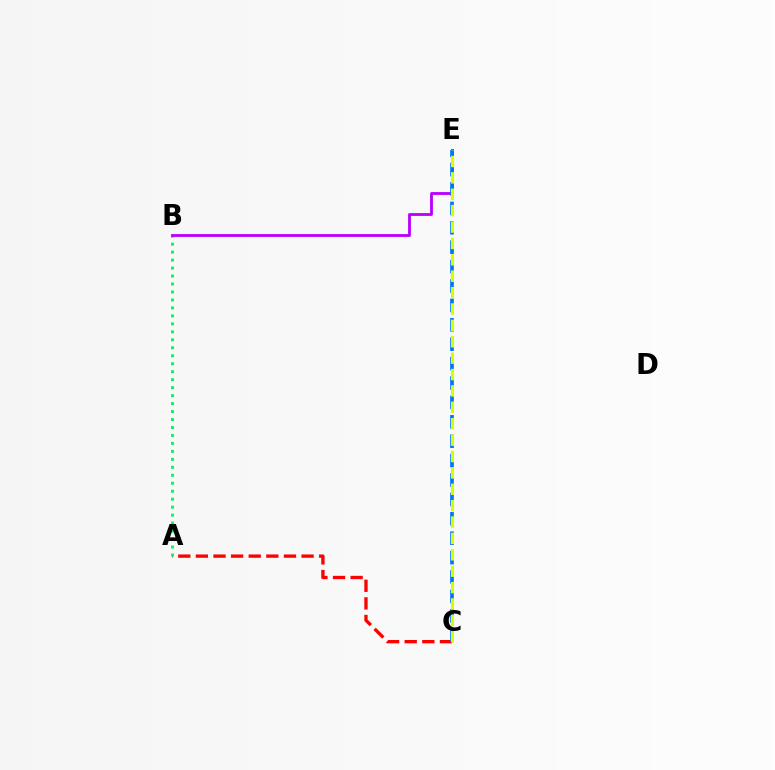{('A', 'C'): [{'color': '#ff0000', 'line_style': 'dashed', 'thickness': 2.39}], ('A', 'B'): [{'color': '#00ff5c', 'line_style': 'dotted', 'thickness': 2.17}], ('B', 'E'): [{'color': '#b900ff', 'line_style': 'solid', 'thickness': 2.03}], ('C', 'E'): [{'color': '#0074ff', 'line_style': 'dashed', 'thickness': 2.64}, {'color': '#d1ff00', 'line_style': 'dashed', 'thickness': 2.23}]}